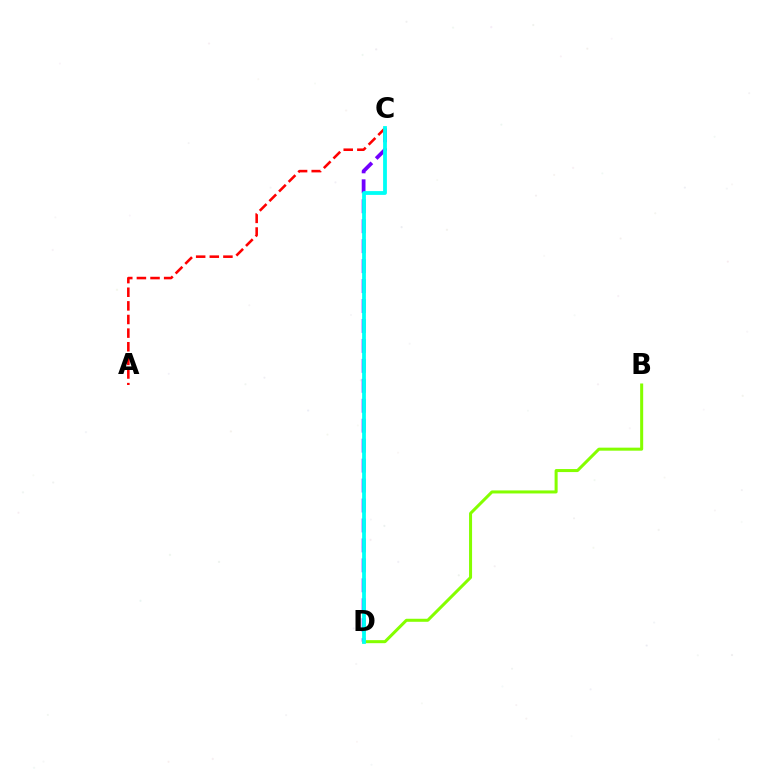{('C', 'D'): [{'color': '#7200ff', 'line_style': 'dashed', 'thickness': 2.71}, {'color': '#00fff6', 'line_style': 'solid', 'thickness': 2.73}], ('B', 'D'): [{'color': '#84ff00', 'line_style': 'solid', 'thickness': 2.18}], ('A', 'C'): [{'color': '#ff0000', 'line_style': 'dashed', 'thickness': 1.85}]}